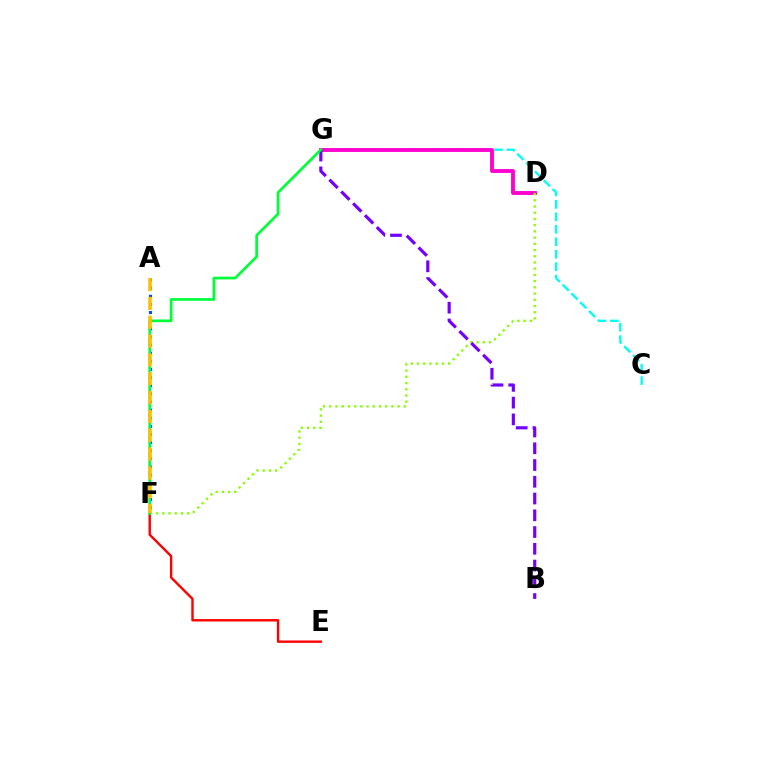{('C', 'G'): [{'color': '#00fff6', 'line_style': 'dashed', 'thickness': 1.69}], ('D', 'G'): [{'color': '#ff00cf', 'line_style': 'solid', 'thickness': 2.78}], ('A', 'F'): [{'color': '#004bff', 'line_style': 'dotted', 'thickness': 2.21}, {'color': '#ffbd00', 'line_style': 'dashed', 'thickness': 2.56}], ('E', 'F'): [{'color': '#ff0000', 'line_style': 'solid', 'thickness': 1.72}], ('D', 'F'): [{'color': '#84ff00', 'line_style': 'dotted', 'thickness': 1.69}], ('B', 'G'): [{'color': '#7200ff', 'line_style': 'dashed', 'thickness': 2.28}], ('F', 'G'): [{'color': '#00ff39', 'line_style': 'solid', 'thickness': 1.94}]}